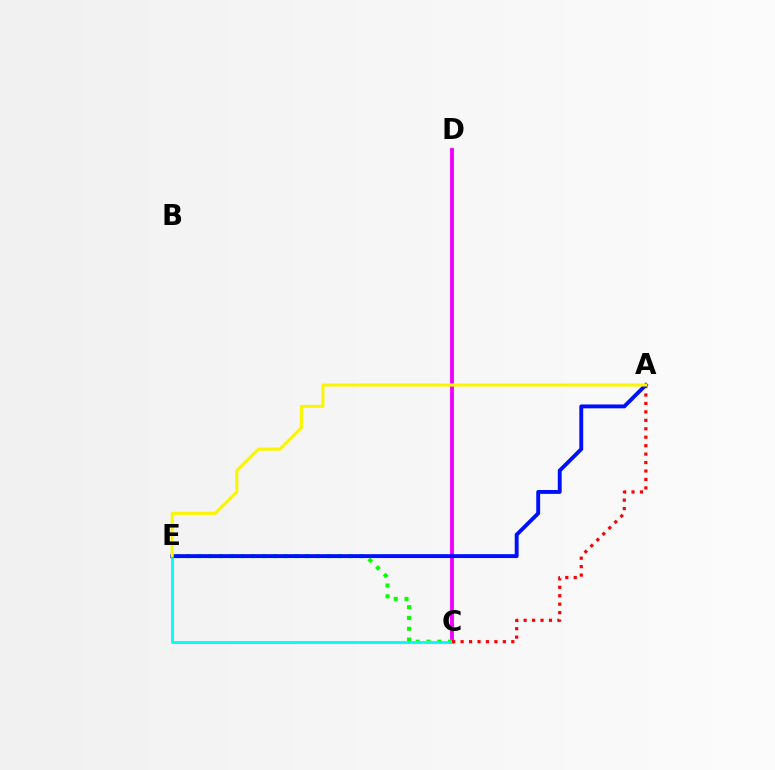{('C', 'D'): [{'color': '#ee00ff', 'line_style': 'solid', 'thickness': 2.79}], ('C', 'E'): [{'color': '#08ff00', 'line_style': 'dotted', 'thickness': 2.93}, {'color': '#00fff6', 'line_style': 'solid', 'thickness': 2.08}], ('A', 'C'): [{'color': '#ff0000', 'line_style': 'dotted', 'thickness': 2.29}], ('A', 'E'): [{'color': '#0010ff', 'line_style': 'solid', 'thickness': 2.8}, {'color': '#fcf500', 'line_style': 'solid', 'thickness': 2.2}]}